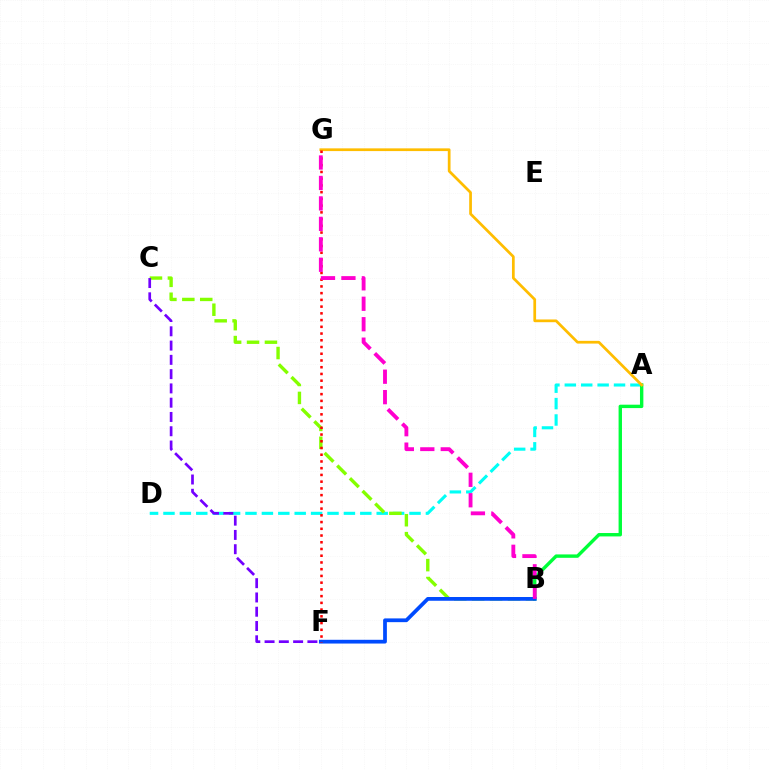{('A', 'D'): [{'color': '#00fff6', 'line_style': 'dashed', 'thickness': 2.23}], ('B', 'C'): [{'color': '#84ff00', 'line_style': 'dashed', 'thickness': 2.43}], ('A', 'B'): [{'color': '#00ff39', 'line_style': 'solid', 'thickness': 2.44}], ('A', 'G'): [{'color': '#ffbd00', 'line_style': 'solid', 'thickness': 1.97}], ('B', 'F'): [{'color': '#004bff', 'line_style': 'solid', 'thickness': 2.7}], ('F', 'G'): [{'color': '#ff0000', 'line_style': 'dotted', 'thickness': 1.83}], ('C', 'F'): [{'color': '#7200ff', 'line_style': 'dashed', 'thickness': 1.94}], ('B', 'G'): [{'color': '#ff00cf', 'line_style': 'dashed', 'thickness': 2.78}]}